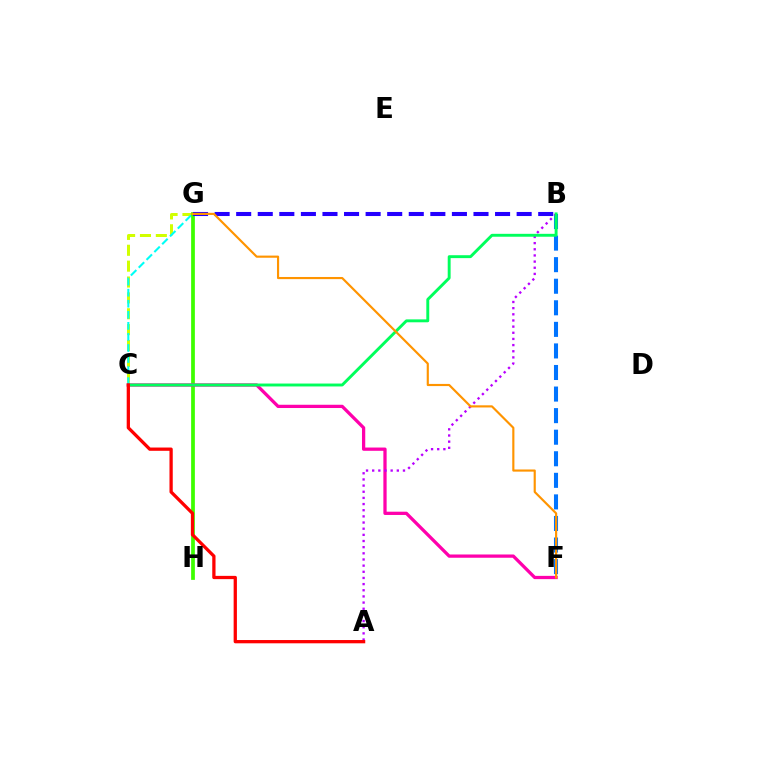{('C', 'G'): [{'color': '#d1ff00', 'line_style': 'dashed', 'thickness': 2.16}, {'color': '#00fff6', 'line_style': 'dashed', 'thickness': 1.5}], ('B', 'F'): [{'color': '#0074ff', 'line_style': 'dashed', 'thickness': 2.93}], ('G', 'H'): [{'color': '#3dff00', 'line_style': 'solid', 'thickness': 2.69}], ('B', 'G'): [{'color': '#2500ff', 'line_style': 'dashed', 'thickness': 2.93}], ('C', 'F'): [{'color': '#ff00ac', 'line_style': 'solid', 'thickness': 2.35}], ('A', 'B'): [{'color': '#b900ff', 'line_style': 'dotted', 'thickness': 1.67}], ('B', 'C'): [{'color': '#00ff5c', 'line_style': 'solid', 'thickness': 2.1}], ('A', 'C'): [{'color': '#ff0000', 'line_style': 'solid', 'thickness': 2.36}], ('F', 'G'): [{'color': '#ff9400', 'line_style': 'solid', 'thickness': 1.55}]}